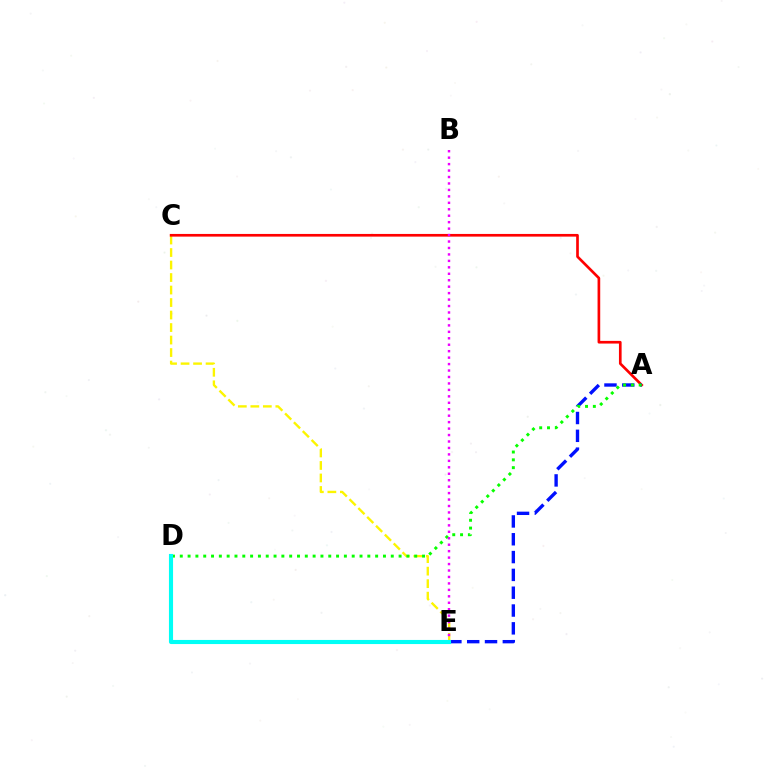{('C', 'E'): [{'color': '#fcf500', 'line_style': 'dashed', 'thickness': 1.7}], ('A', 'C'): [{'color': '#ff0000', 'line_style': 'solid', 'thickness': 1.92}], ('A', 'E'): [{'color': '#0010ff', 'line_style': 'dashed', 'thickness': 2.42}], ('A', 'D'): [{'color': '#08ff00', 'line_style': 'dotted', 'thickness': 2.12}], ('B', 'E'): [{'color': '#ee00ff', 'line_style': 'dotted', 'thickness': 1.75}], ('D', 'E'): [{'color': '#00fff6', 'line_style': 'solid', 'thickness': 2.96}]}